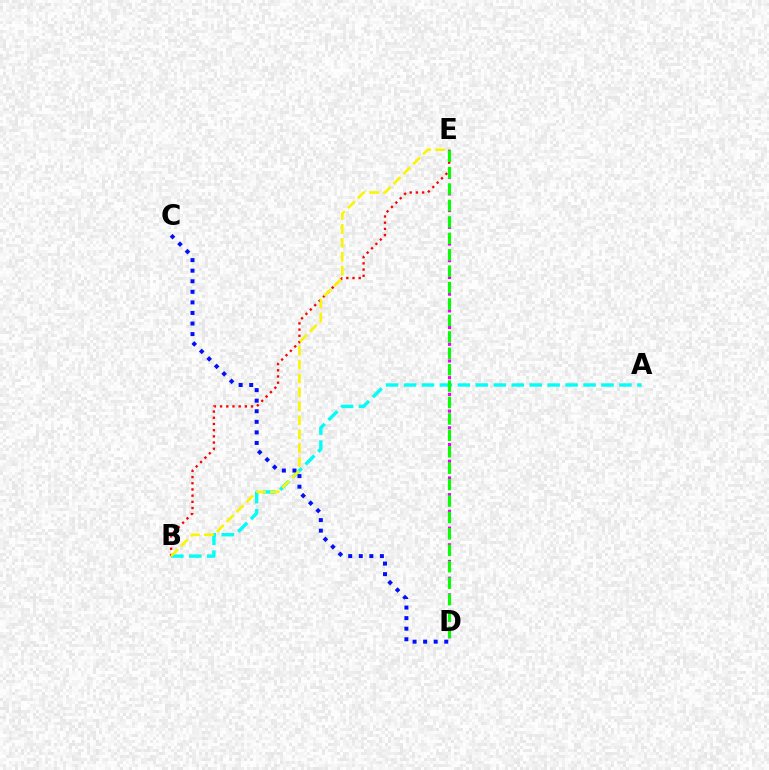{('A', 'B'): [{'color': '#00fff6', 'line_style': 'dashed', 'thickness': 2.44}], ('C', 'D'): [{'color': '#0010ff', 'line_style': 'dotted', 'thickness': 2.87}], ('B', 'E'): [{'color': '#ff0000', 'line_style': 'dotted', 'thickness': 1.68}, {'color': '#fcf500', 'line_style': 'dashed', 'thickness': 1.89}], ('D', 'E'): [{'color': '#ee00ff', 'line_style': 'dotted', 'thickness': 2.27}, {'color': '#08ff00', 'line_style': 'dashed', 'thickness': 2.23}]}